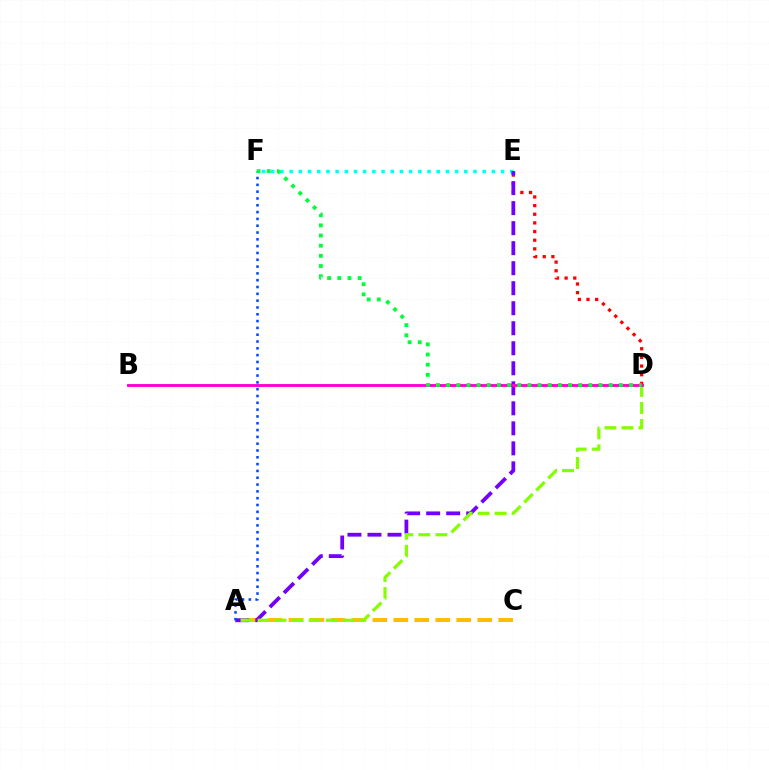{('D', 'E'): [{'color': '#ff0000', 'line_style': 'dotted', 'thickness': 2.35}], ('E', 'F'): [{'color': '#00fff6', 'line_style': 'dotted', 'thickness': 2.5}], ('A', 'C'): [{'color': '#ffbd00', 'line_style': 'dashed', 'thickness': 2.85}], ('A', 'E'): [{'color': '#7200ff', 'line_style': 'dashed', 'thickness': 2.72}], ('A', 'D'): [{'color': '#84ff00', 'line_style': 'dashed', 'thickness': 2.31}], ('B', 'D'): [{'color': '#ff00cf', 'line_style': 'solid', 'thickness': 2.07}], ('A', 'F'): [{'color': '#004bff', 'line_style': 'dotted', 'thickness': 1.85}], ('D', 'F'): [{'color': '#00ff39', 'line_style': 'dotted', 'thickness': 2.76}]}